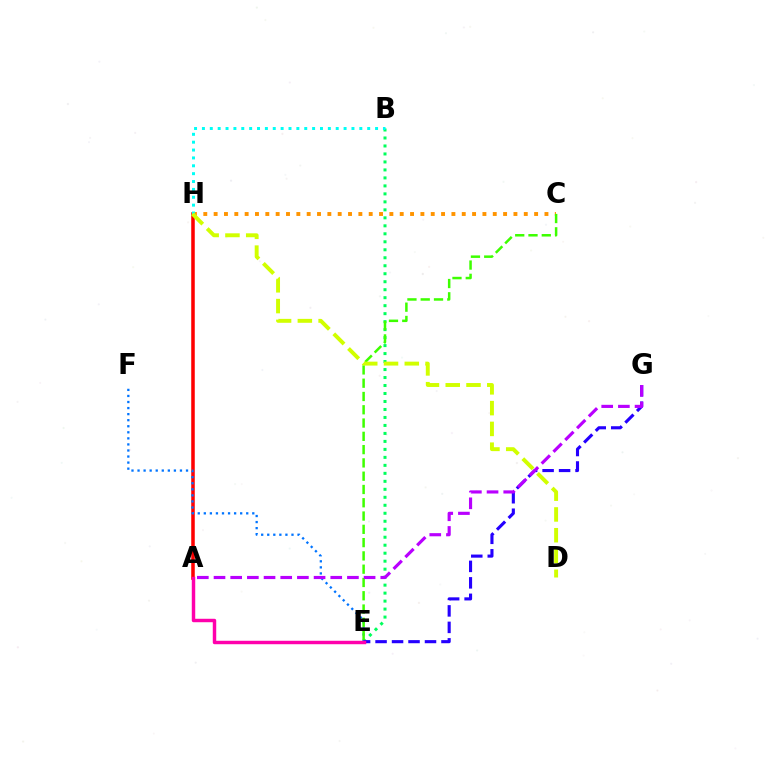{('A', 'H'): [{'color': '#ff0000', 'line_style': 'solid', 'thickness': 2.54}], ('C', 'H'): [{'color': '#ff9400', 'line_style': 'dotted', 'thickness': 2.81}], ('B', 'E'): [{'color': '#00ff5c', 'line_style': 'dotted', 'thickness': 2.17}], ('B', 'H'): [{'color': '#00fff6', 'line_style': 'dotted', 'thickness': 2.14}], ('E', 'F'): [{'color': '#0074ff', 'line_style': 'dotted', 'thickness': 1.65}], ('C', 'E'): [{'color': '#3dff00', 'line_style': 'dashed', 'thickness': 1.8}], ('E', 'G'): [{'color': '#2500ff', 'line_style': 'dashed', 'thickness': 2.24}], ('A', 'G'): [{'color': '#b900ff', 'line_style': 'dashed', 'thickness': 2.27}], ('D', 'H'): [{'color': '#d1ff00', 'line_style': 'dashed', 'thickness': 2.82}], ('A', 'E'): [{'color': '#ff00ac', 'line_style': 'solid', 'thickness': 2.48}]}